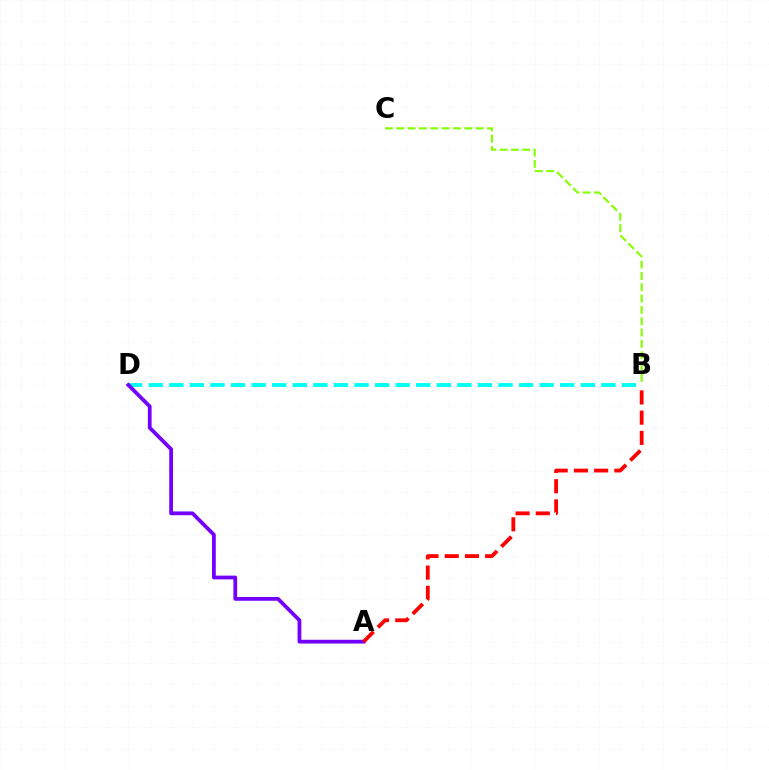{('B', 'D'): [{'color': '#00fff6', 'line_style': 'dashed', 'thickness': 2.79}], ('B', 'C'): [{'color': '#84ff00', 'line_style': 'dashed', 'thickness': 1.54}], ('A', 'D'): [{'color': '#7200ff', 'line_style': 'solid', 'thickness': 2.71}], ('A', 'B'): [{'color': '#ff0000', 'line_style': 'dashed', 'thickness': 2.75}]}